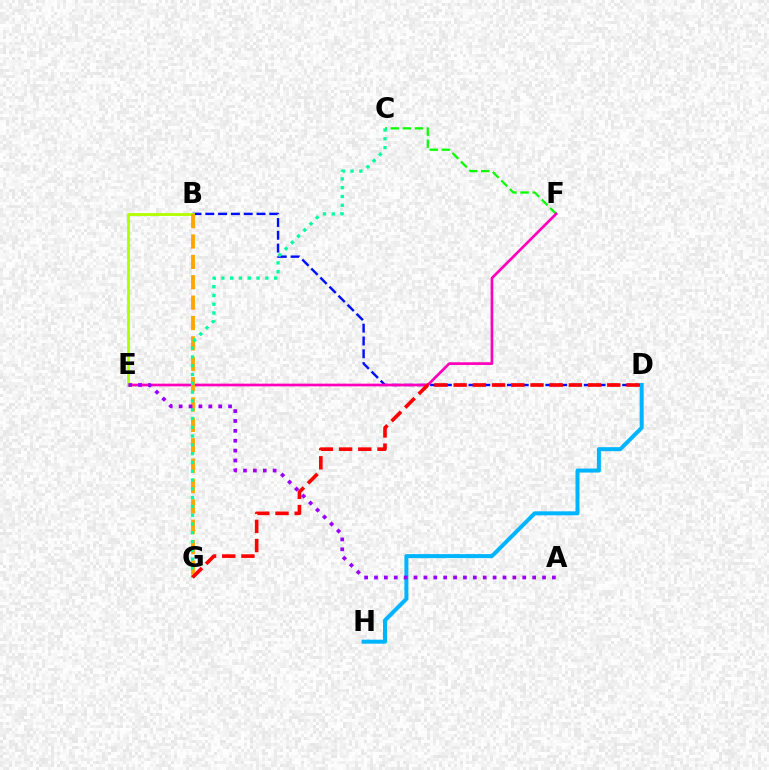{('C', 'F'): [{'color': '#08ff00', 'line_style': 'dashed', 'thickness': 1.64}], ('B', 'D'): [{'color': '#0010ff', 'line_style': 'dashed', 'thickness': 1.74}], ('D', 'H'): [{'color': '#00b5ff', 'line_style': 'solid', 'thickness': 2.88}], ('E', 'F'): [{'color': '#ff00bd', 'line_style': 'solid', 'thickness': 1.95}], ('B', 'E'): [{'color': '#b3ff00', 'line_style': 'solid', 'thickness': 2.04}], ('B', 'G'): [{'color': '#ffa500', 'line_style': 'dashed', 'thickness': 2.77}], ('C', 'G'): [{'color': '#00ff9d', 'line_style': 'dotted', 'thickness': 2.39}], ('D', 'G'): [{'color': '#ff0000', 'line_style': 'dashed', 'thickness': 2.61}], ('A', 'E'): [{'color': '#9b00ff', 'line_style': 'dotted', 'thickness': 2.69}]}